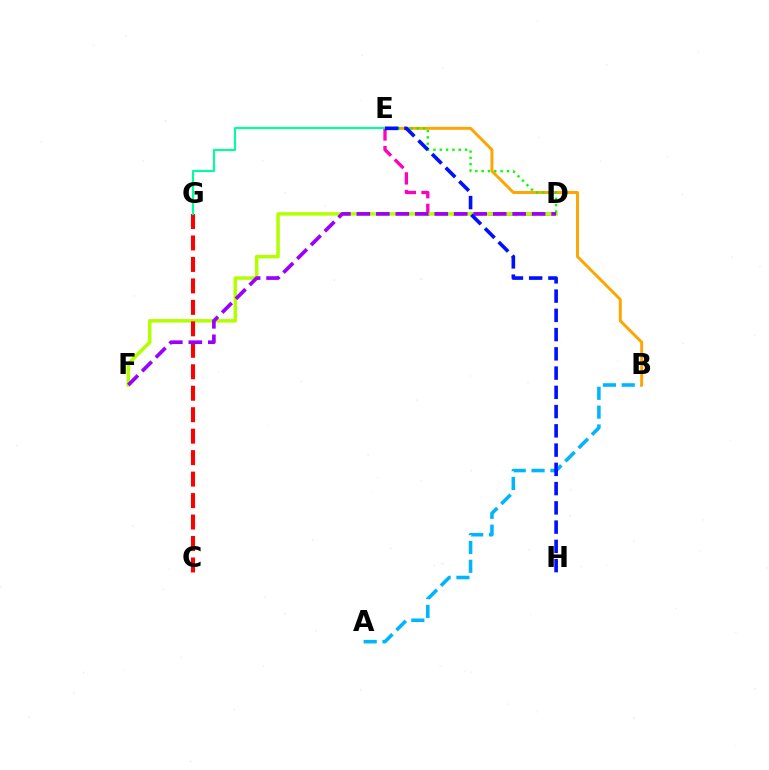{('A', 'B'): [{'color': '#00b5ff', 'line_style': 'dashed', 'thickness': 2.56}], ('B', 'E'): [{'color': '#ffa500', 'line_style': 'solid', 'thickness': 2.12}], ('D', 'E'): [{'color': '#ff00bd', 'line_style': 'dashed', 'thickness': 2.39}, {'color': '#08ff00', 'line_style': 'dotted', 'thickness': 1.72}], ('D', 'F'): [{'color': '#b3ff00', 'line_style': 'solid', 'thickness': 2.53}, {'color': '#9b00ff', 'line_style': 'dashed', 'thickness': 2.65}], ('C', 'G'): [{'color': '#ff0000', 'line_style': 'dashed', 'thickness': 2.92}], ('E', 'G'): [{'color': '#00ff9d', 'line_style': 'solid', 'thickness': 1.54}], ('E', 'H'): [{'color': '#0010ff', 'line_style': 'dashed', 'thickness': 2.62}]}